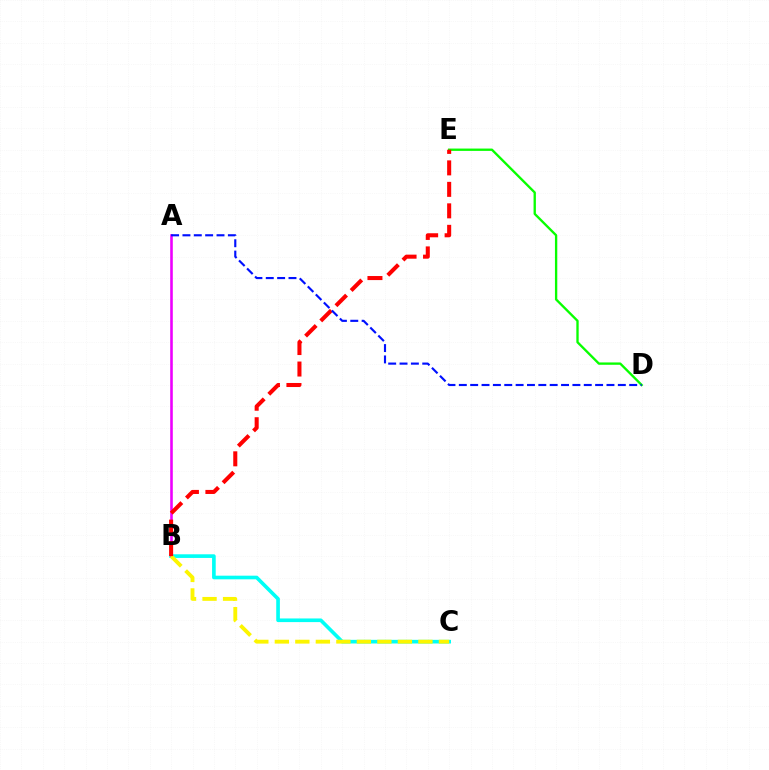{('D', 'E'): [{'color': '#08ff00', 'line_style': 'solid', 'thickness': 1.68}], ('B', 'C'): [{'color': '#00fff6', 'line_style': 'solid', 'thickness': 2.62}, {'color': '#fcf500', 'line_style': 'dashed', 'thickness': 2.79}], ('A', 'B'): [{'color': '#ee00ff', 'line_style': 'solid', 'thickness': 1.87}], ('B', 'E'): [{'color': '#ff0000', 'line_style': 'dashed', 'thickness': 2.92}], ('A', 'D'): [{'color': '#0010ff', 'line_style': 'dashed', 'thickness': 1.54}]}